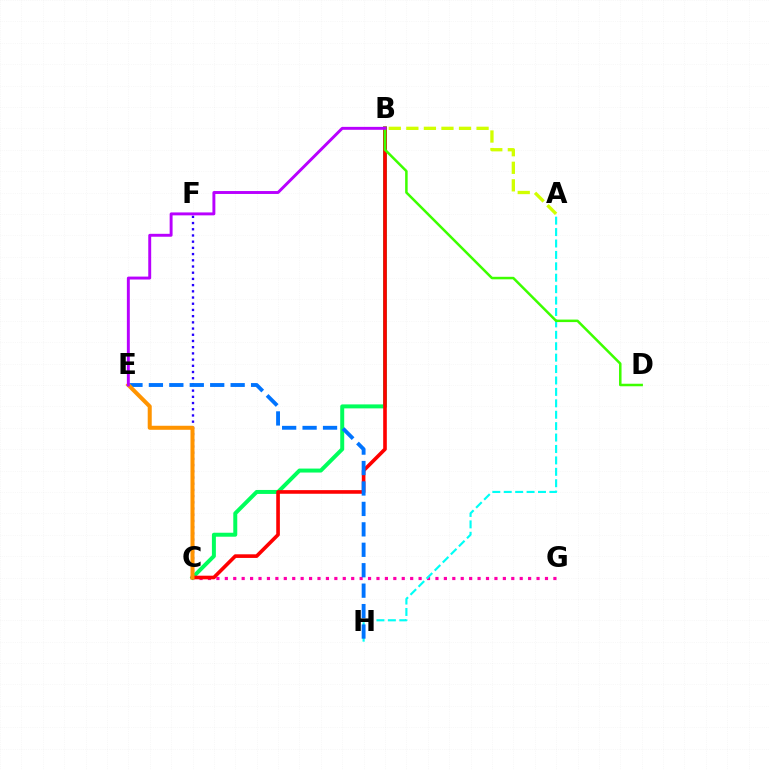{('C', 'G'): [{'color': '#ff00ac', 'line_style': 'dotted', 'thickness': 2.29}], ('B', 'C'): [{'color': '#00ff5c', 'line_style': 'solid', 'thickness': 2.86}, {'color': '#ff0000', 'line_style': 'solid', 'thickness': 2.61}], ('C', 'F'): [{'color': '#2500ff', 'line_style': 'dotted', 'thickness': 1.69}], ('A', 'H'): [{'color': '#00fff6', 'line_style': 'dashed', 'thickness': 1.55}], ('B', 'D'): [{'color': '#3dff00', 'line_style': 'solid', 'thickness': 1.81}], ('E', 'H'): [{'color': '#0074ff', 'line_style': 'dashed', 'thickness': 2.78}], ('A', 'B'): [{'color': '#d1ff00', 'line_style': 'dashed', 'thickness': 2.38}], ('C', 'E'): [{'color': '#ff9400', 'line_style': 'solid', 'thickness': 2.9}], ('B', 'E'): [{'color': '#b900ff', 'line_style': 'solid', 'thickness': 2.1}]}